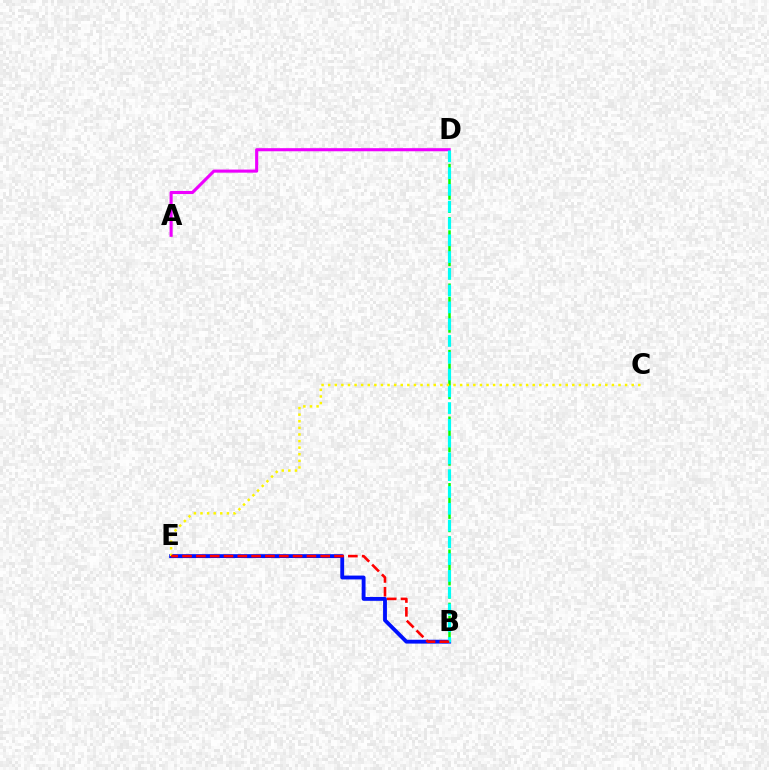{('B', 'D'): [{'color': '#08ff00', 'line_style': 'dashed', 'thickness': 1.81}, {'color': '#00fff6', 'line_style': 'dashed', 'thickness': 2.28}], ('A', 'D'): [{'color': '#ee00ff', 'line_style': 'solid', 'thickness': 2.23}], ('B', 'E'): [{'color': '#0010ff', 'line_style': 'solid', 'thickness': 2.77}, {'color': '#ff0000', 'line_style': 'dashed', 'thickness': 1.88}], ('C', 'E'): [{'color': '#fcf500', 'line_style': 'dotted', 'thickness': 1.79}]}